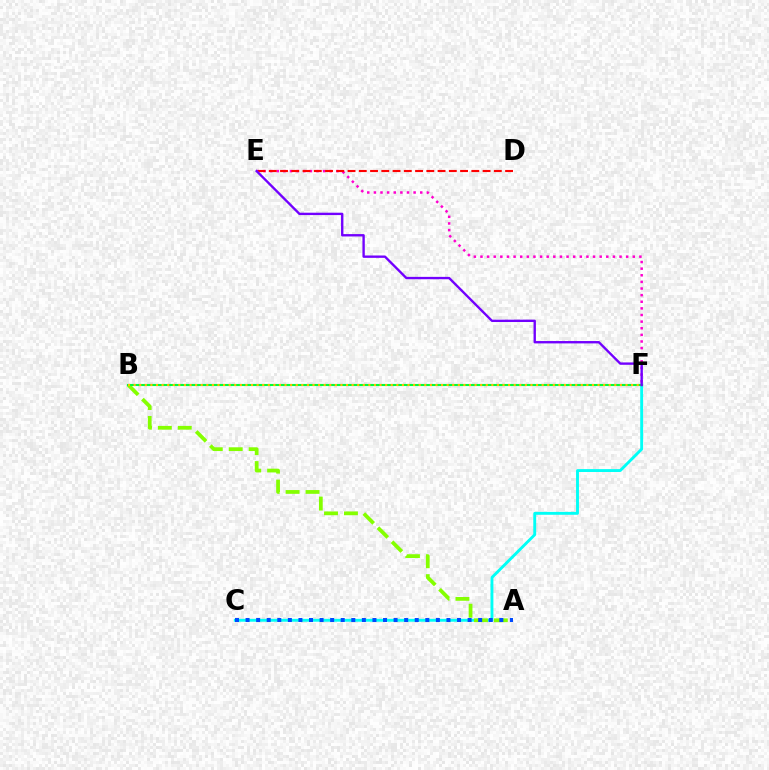{('E', 'F'): [{'color': '#ff00cf', 'line_style': 'dotted', 'thickness': 1.8}, {'color': '#7200ff', 'line_style': 'solid', 'thickness': 1.7}], ('C', 'F'): [{'color': '#00fff6', 'line_style': 'solid', 'thickness': 2.08}], ('A', 'B'): [{'color': '#84ff00', 'line_style': 'dashed', 'thickness': 2.71}], ('D', 'E'): [{'color': '#ff0000', 'line_style': 'dashed', 'thickness': 1.53}], ('B', 'F'): [{'color': '#00ff39', 'line_style': 'solid', 'thickness': 1.52}, {'color': '#ffbd00', 'line_style': 'dotted', 'thickness': 1.52}], ('A', 'C'): [{'color': '#004bff', 'line_style': 'dotted', 'thickness': 2.87}]}